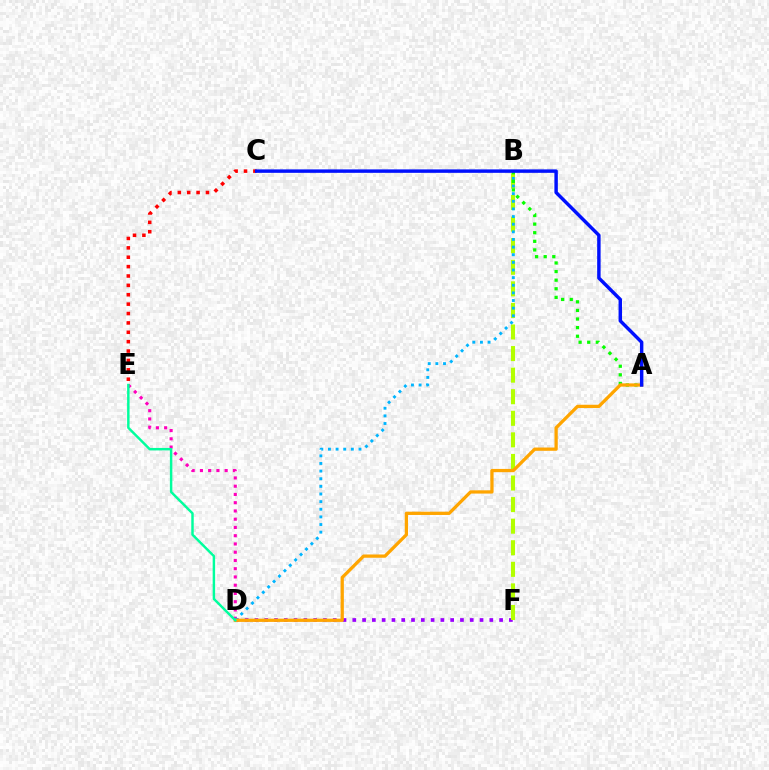{('C', 'E'): [{'color': '#ff0000', 'line_style': 'dotted', 'thickness': 2.55}], ('D', 'F'): [{'color': '#9b00ff', 'line_style': 'dotted', 'thickness': 2.66}], ('D', 'E'): [{'color': '#ff00bd', 'line_style': 'dotted', 'thickness': 2.24}, {'color': '#00ff9d', 'line_style': 'solid', 'thickness': 1.77}], ('B', 'F'): [{'color': '#b3ff00', 'line_style': 'dashed', 'thickness': 2.93}], ('B', 'D'): [{'color': '#00b5ff', 'line_style': 'dotted', 'thickness': 2.07}], ('A', 'B'): [{'color': '#08ff00', 'line_style': 'dotted', 'thickness': 2.34}], ('A', 'D'): [{'color': '#ffa500', 'line_style': 'solid', 'thickness': 2.35}], ('A', 'C'): [{'color': '#0010ff', 'line_style': 'solid', 'thickness': 2.48}]}